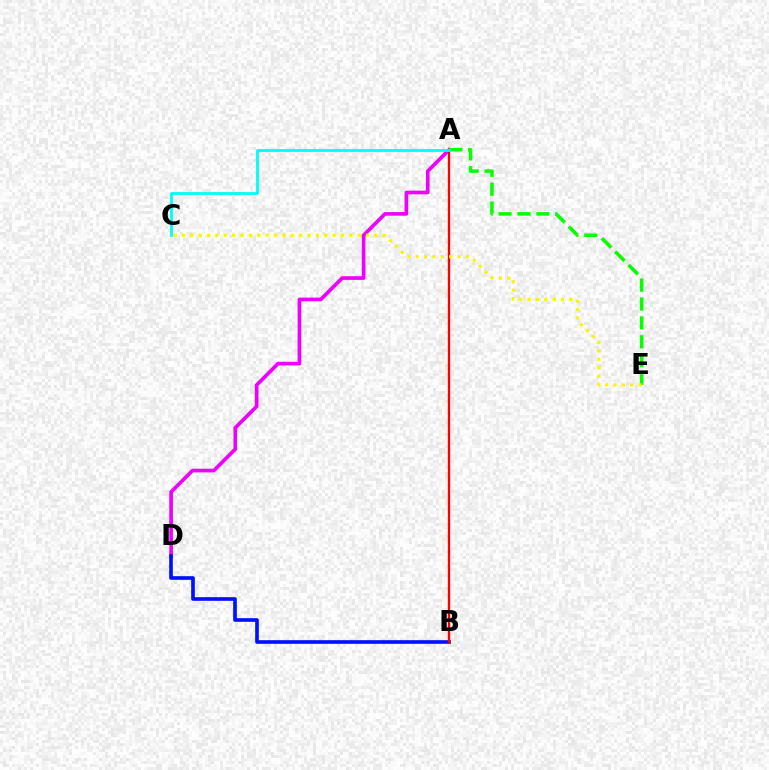{('A', 'D'): [{'color': '#ee00ff', 'line_style': 'solid', 'thickness': 2.64}], ('B', 'D'): [{'color': '#0010ff', 'line_style': 'solid', 'thickness': 2.62}], ('A', 'B'): [{'color': '#ff0000', 'line_style': 'solid', 'thickness': 1.71}], ('A', 'E'): [{'color': '#08ff00', 'line_style': 'dashed', 'thickness': 2.57}], ('A', 'C'): [{'color': '#00fff6', 'line_style': 'solid', 'thickness': 2.04}], ('C', 'E'): [{'color': '#fcf500', 'line_style': 'dotted', 'thickness': 2.27}]}